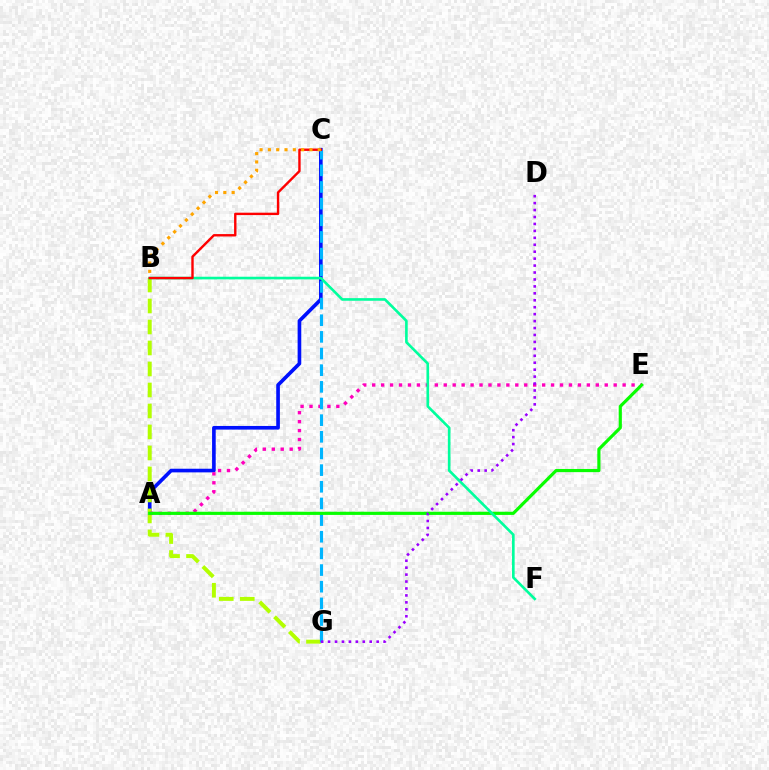{('A', 'C'): [{'color': '#0010ff', 'line_style': 'solid', 'thickness': 2.62}], ('B', 'G'): [{'color': '#b3ff00', 'line_style': 'dashed', 'thickness': 2.85}], ('A', 'E'): [{'color': '#ff00bd', 'line_style': 'dotted', 'thickness': 2.43}, {'color': '#08ff00', 'line_style': 'solid', 'thickness': 2.28}], ('C', 'G'): [{'color': '#00b5ff', 'line_style': 'dashed', 'thickness': 2.26}], ('B', 'F'): [{'color': '#00ff9d', 'line_style': 'solid', 'thickness': 1.9}], ('B', 'C'): [{'color': '#ff0000', 'line_style': 'solid', 'thickness': 1.72}, {'color': '#ffa500', 'line_style': 'dotted', 'thickness': 2.26}], ('D', 'G'): [{'color': '#9b00ff', 'line_style': 'dotted', 'thickness': 1.89}]}